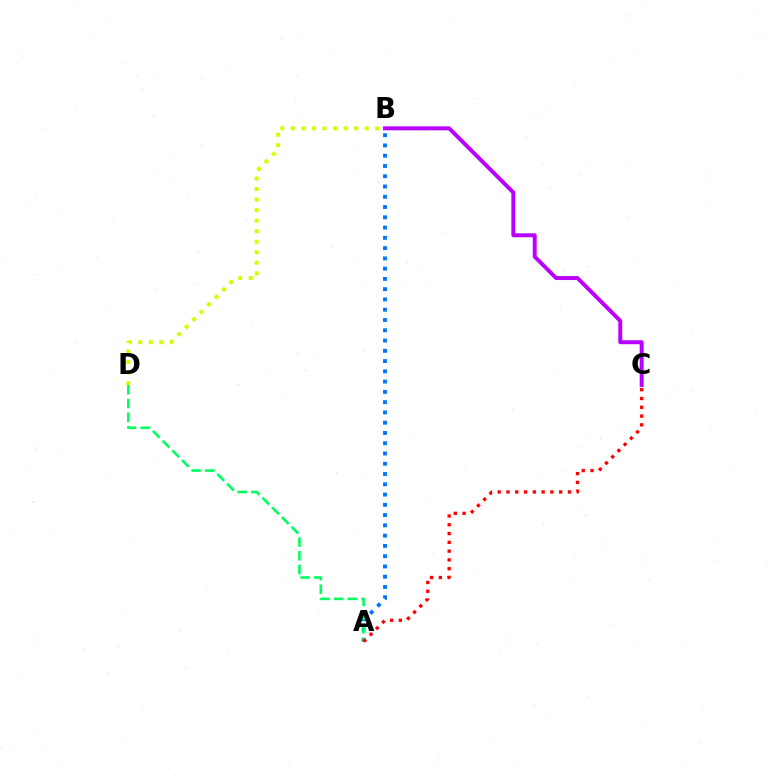{('B', 'C'): [{'color': '#b900ff', 'line_style': 'solid', 'thickness': 2.85}], ('A', 'B'): [{'color': '#0074ff', 'line_style': 'dotted', 'thickness': 2.79}], ('A', 'D'): [{'color': '#00ff5c', 'line_style': 'dashed', 'thickness': 1.86}], ('A', 'C'): [{'color': '#ff0000', 'line_style': 'dotted', 'thickness': 2.39}], ('B', 'D'): [{'color': '#d1ff00', 'line_style': 'dotted', 'thickness': 2.87}]}